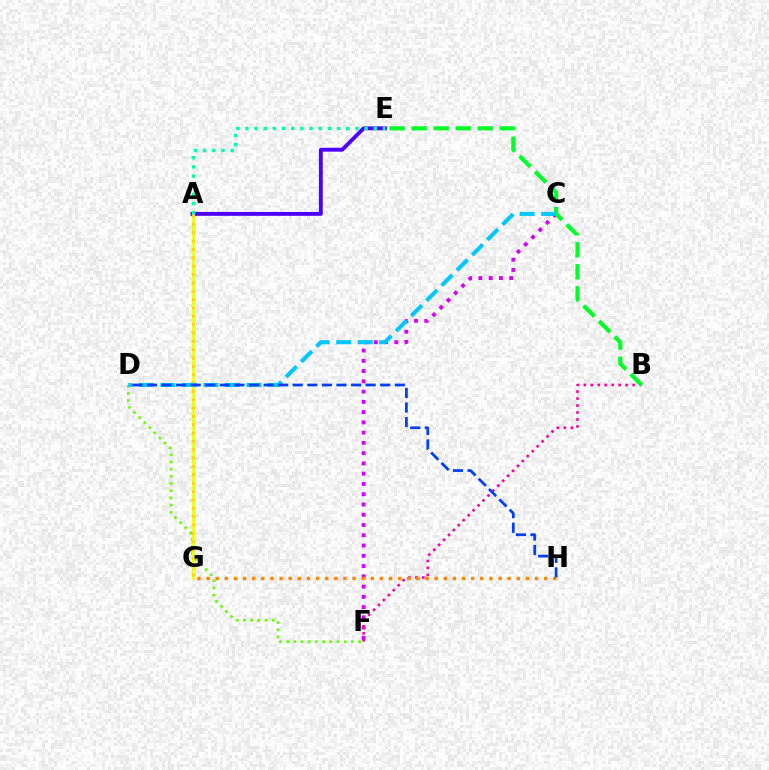{('C', 'F'): [{'color': '#d600ff', 'line_style': 'dotted', 'thickness': 2.79}], ('D', 'F'): [{'color': '#66ff00', 'line_style': 'dotted', 'thickness': 1.95}], ('A', 'G'): [{'color': '#ff0000', 'line_style': 'dotted', 'thickness': 2.27}, {'color': '#eeff00', 'line_style': 'solid', 'thickness': 1.9}], ('A', 'E'): [{'color': '#4f00ff', 'line_style': 'solid', 'thickness': 2.79}, {'color': '#00ffaf', 'line_style': 'dotted', 'thickness': 2.49}], ('B', 'F'): [{'color': '#ff00a0', 'line_style': 'dotted', 'thickness': 1.89}], ('B', 'E'): [{'color': '#00ff27', 'line_style': 'dashed', 'thickness': 2.99}], ('C', 'D'): [{'color': '#00c7ff', 'line_style': 'dashed', 'thickness': 2.92}], ('G', 'H'): [{'color': '#ff8800', 'line_style': 'dotted', 'thickness': 2.48}], ('D', 'H'): [{'color': '#003fff', 'line_style': 'dashed', 'thickness': 1.98}]}